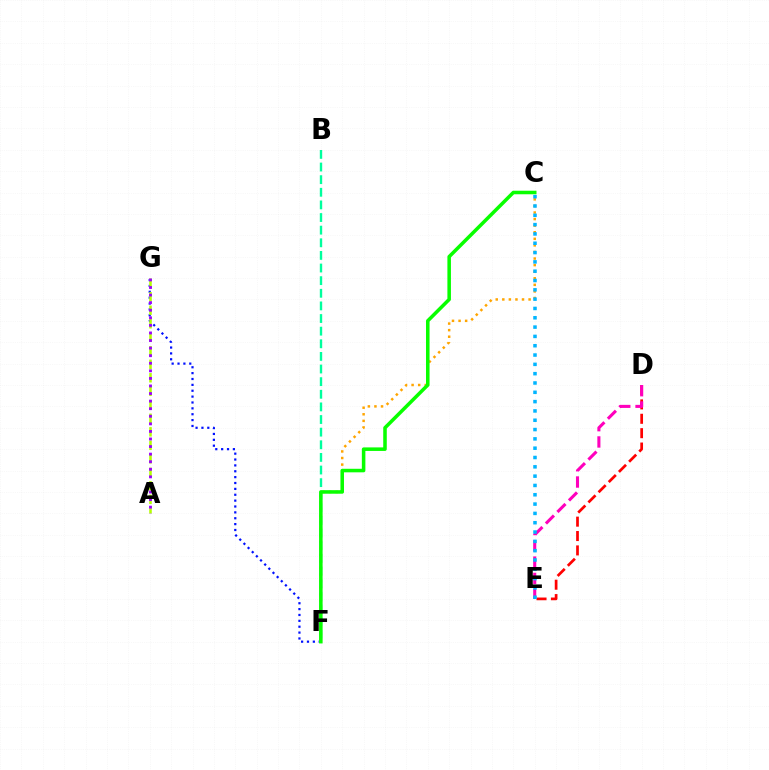{('D', 'E'): [{'color': '#ff0000', 'line_style': 'dashed', 'thickness': 1.95}, {'color': '#ff00bd', 'line_style': 'dashed', 'thickness': 2.21}], ('F', 'G'): [{'color': '#0010ff', 'line_style': 'dotted', 'thickness': 1.6}], ('C', 'F'): [{'color': '#ffa500', 'line_style': 'dotted', 'thickness': 1.79}, {'color': '#08ff00', 'line_style': 'solid', 'thickness': 2.55}], ('B', 'F'): [{'color': '#00ff9d', 'line_style': 'dashed', 'thickness': 1.72}], ('A', 'G'): [{'color': '#b3ff00', 'line_style': 'dashed', 'thickness': 1.84}, {'color': '#9b00ff', 'line_style': 'dotted', 'thickness': 2.06}], ('C', 'E'): [{'color': '#00b5ff', 'line_style': 'dotted', 'thickness': 2.53}]}